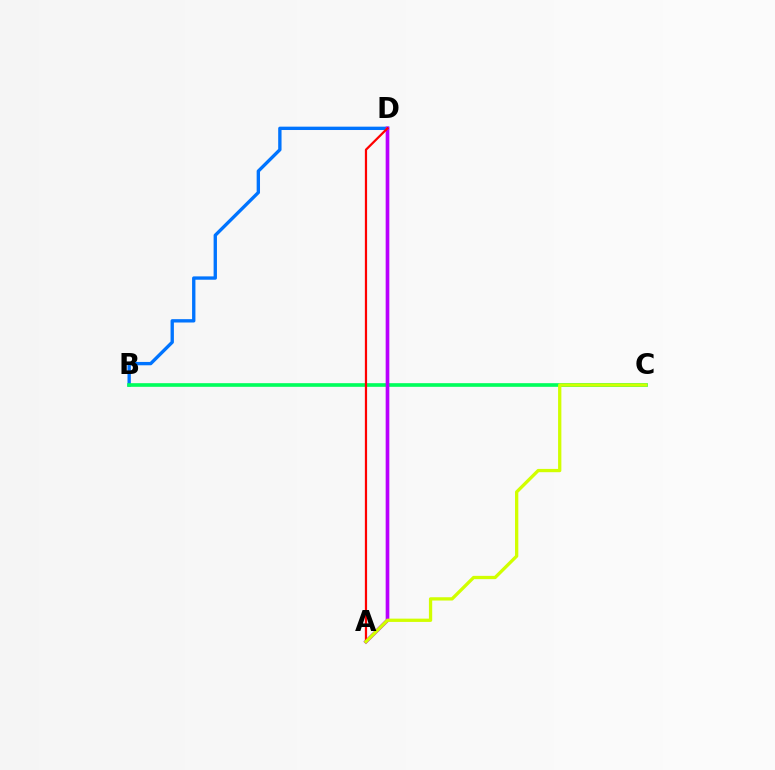{('B', 'D'): [{'color': '#0074ff', 'line_style': 'solid', 'thickness': 2.41}], ('B', 'C'): [{'color': '#00ff5c', 'line_style': 'solid', 'thickness': 2.63}], ('A', 'D'): [{'color': '#b900ff', 'line_style': 'solid', 'thickness': 2.64}, {'color': '#ff0000', 'line_style': 'solid', 'thickness': 1.6}], ('A', 'C'): [{'color': '#d1ff00', 'line_style': 'solid', 'thickness': 2.37}]}